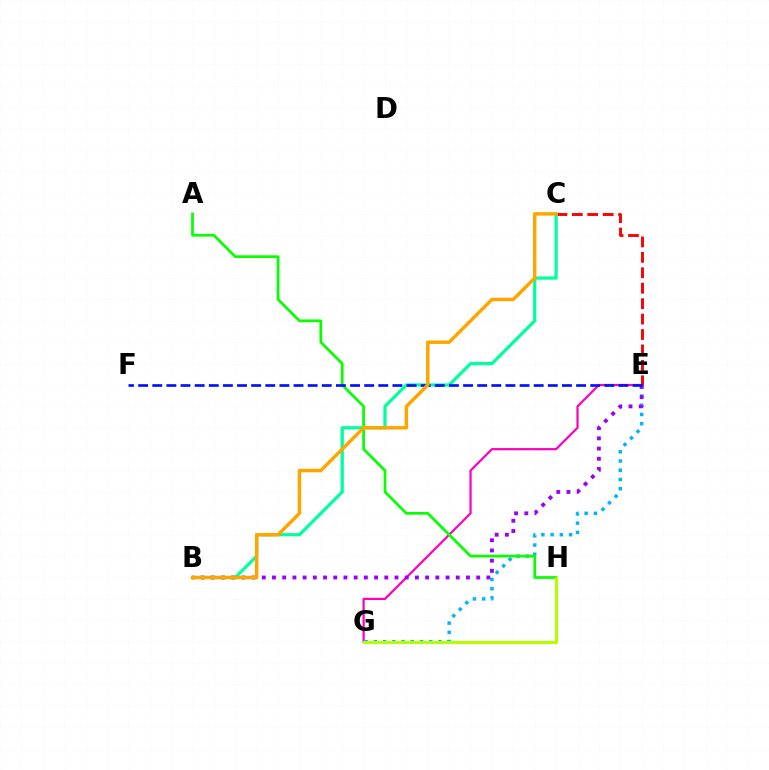{('E', 'G'): [{'color': '#ff00bd', 'line_style': 'solid', 'thickness': 1.6}, {'color': '#00b5ff', 'line_style': 'dotted', 'thickness': 2.51}], ('B', 'E'): [{'color': '#9b00ff', 'line_style': 'dotted', 'thickness': 2.77}], ('C', 'E'): [{'color': '#ff0000', 'line_style': 'dashed', 'thickness': 2.1}], ('A', 'H'): [{'color': '#08ff00', 'line_style': 'solid', 'thickness': 1.96}], ('B', 'C'): [{'color': '#00ff9d', 'line_style': 'solid', 'thickness': 2.33}, {'color': '#ffa500', 'line_style': 'solid', 'thickness': 2.49}], ('G', 'H'): [{'color': '#b3ff00', 'line_style': 'solid', 'thickness': 2.25}], ('E', 'F'): [{'color': '#0010ff', 'line_style': 'dashed', 'thickness': 1.92}]}